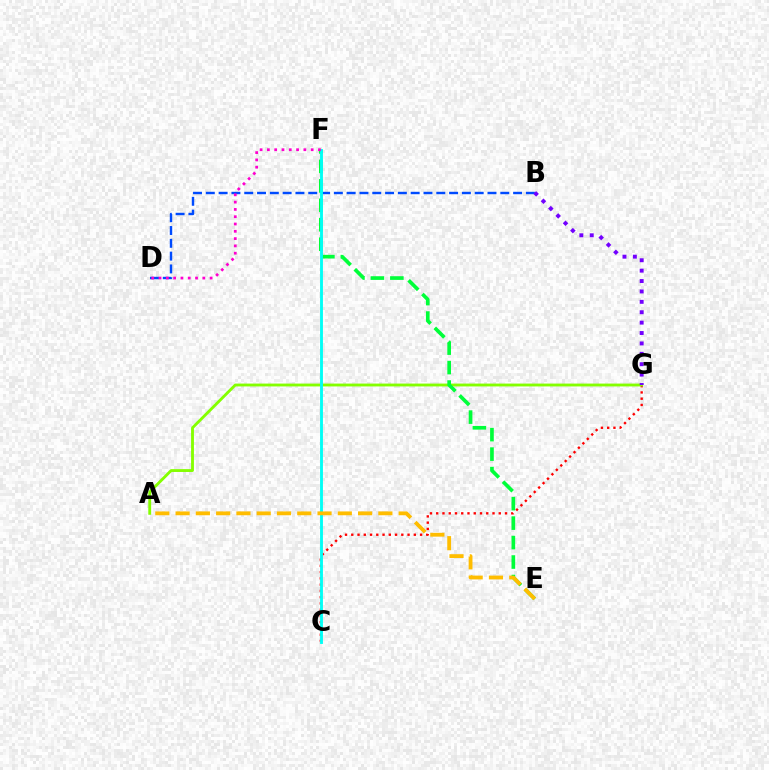{('C', 'G'): [{'color': '#ff0000', 'line_style': 'dotted', 'thickness': 1.7}], ('A', 'G'): [{'color': '#84ff00', 'line_style': 'solid', 'thickness': 2.05}], ('B', 'D'): [{'color': '#004bff', 'line_style': 'dashed', 'thickness': 1.74}], ('E', 'F'): [{'color': '#00ff39', 'line_style': 'dashed', 'thickness': 2.64}], ('C', 'F'): [{'color': '#00fff6', 'line_style': 'solid', 'thickness': 2.07}], ('A', 'E'): [{'color': '#ffbd00', 'line_style': 'dashed', 'thickness': 2.75}], ('D', 'F'): [{'color': '#ff00cf', 'line_style': 'dotted', 'thickness': 1.98}], ('B', 'G'): [{'color': '#7200ff', 'line_style': 'dotted', 'thickness': 2.82}]}